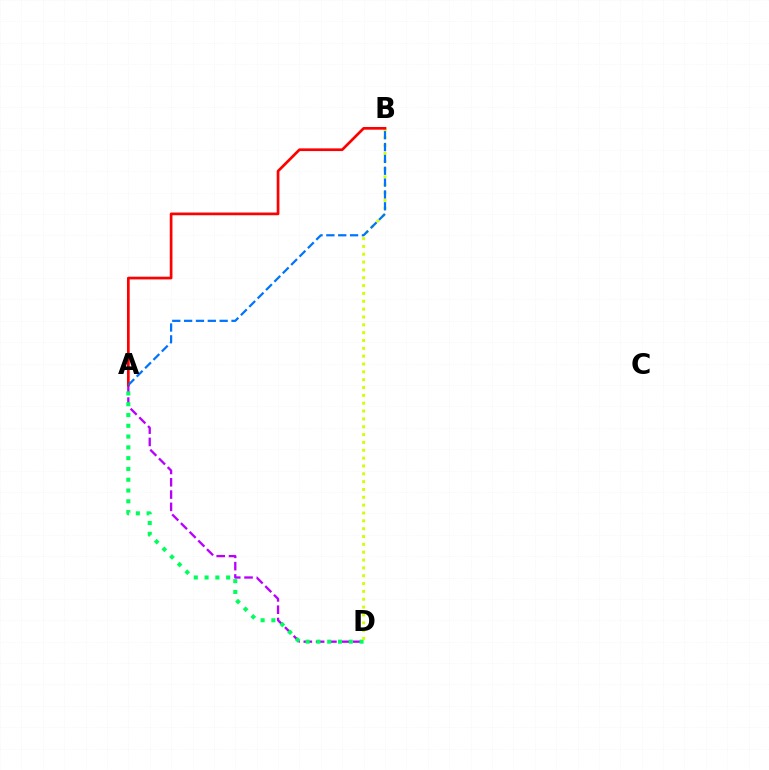{('A', 'D'): [{'color': '#b900ff', 'line_style': 'dashed', 'thickness': 1.67}, {'color': '#00ff5c', 'line_style': 'dotted', 'thickness': 2.93}], ('B', 'D'): [{'color': '#d1ff00', 'line_style': 'dotted', 'thickness': 2.13}], ('A', 'B'): [{'color': '#ff0000', 'line_style': 'solid', 'thickness': 1.94}, {'color': '#0074ff', 'line_style': 'dashed', 'thickness': 1.61}]}